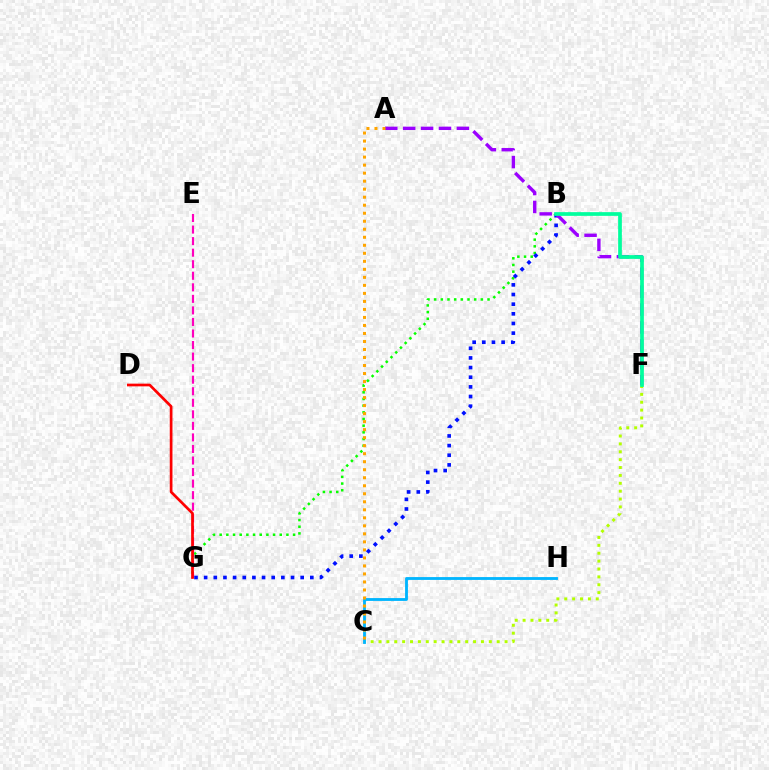{('B', 'G'): [{'color': '#08ff00', 'line_style': 'dotted', 'thickness': 1.81}, {'color': '#0010ff', 'line_style': 'dotted', 'thickness': 2.62}], ('C', 'F'): [{'color': '#b3ff00', 'line_style': 'dotted', 'thickness': 2.14}], ('E', 'G'): [{'color': '#ff00bd', 'line_style': 'dashed', 'thickness': 1.57}], ('A', 'F'): [{'color': '#9b00ff', 'line_style': 'dashed', 'thickness': 2.43}], ('C', 'H'): [{'color': '#00b5ff', 'line_style': 'solid', 'thickness': 2.04}], ('D', 'G'): [{'color': '#ff0000', 'line_style': 'solid', 'thickness': 1.95}], ('B', 'F'): [{'color': '#00ff9d', 'line_style': 'solid', 'thickness': 2.67}], ('A', 'C'): [{'color': '#ffa500', 'line_style': 'dotted', 'thickness': 2.18}]}